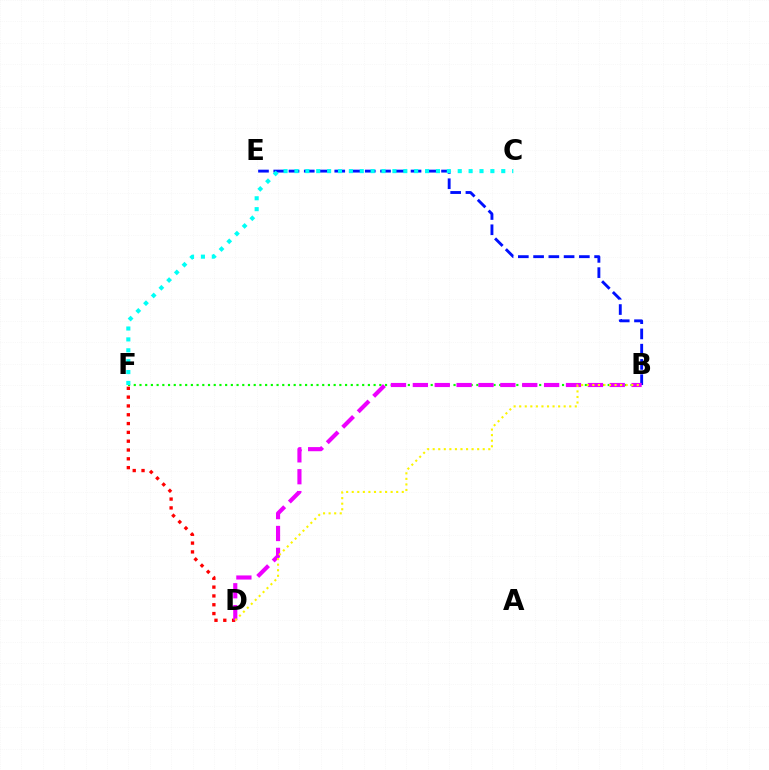{('B', 'E'): [{'color': '#0010ff', 'line_style': 'dashed', 'thickness': 2.07}], ('B', 'F'): [{'color': '#08ff00', 'line_style': 'dotted', 'thickness': 1.55}], ('D', 'F'): [{'color': '#ff0000', 'line_style': 'dotted', 'thickness': 2.39}], ('C', 'F'): [{'color': '#00fff6', 'line_style': 'dotted', 'thickness': 2.96}], ('B', 'D'): [{'color': '#ee00ff', 'line_style': 'dashed', 'thickness': 2.97}, {'color': '#fcf500', 'line_style': 'dotted', 'thickness': 1.51}]}